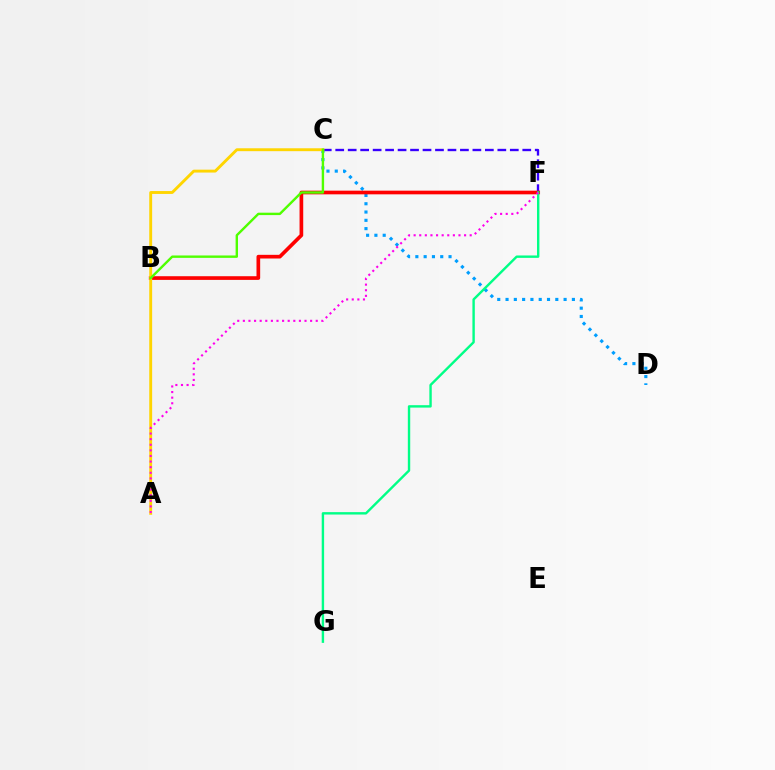{('C', 'D'): [{'color': '#009eff', 'line_style': 'dotted', 'thickness': 2.25}], ('C', 'F'): [{'color': '#3700ff', 'line_style': 'dashed', 'thickness': 1.69}], ('B', 'F'): [{'color': '#ff0000', 'line_style': 'solid', 'thickness': 2.64}], ('F', 'G'): [{'color': '#00ff86', 'line_style': 'solid', 'thickness': 1.73}], ('A', 'C'): [{'color': '#ffd500', 'line_style': 'solid', 'thickness': 2.08}], ('B', 'C'): [{'color': '#4fff00', 'line_style': 'solid', 'thickness': 1.73}], ('A', 'F'): [{'color': '#ff00ed', 'line_style': 'dotted', 'thickness': 1.52}]}